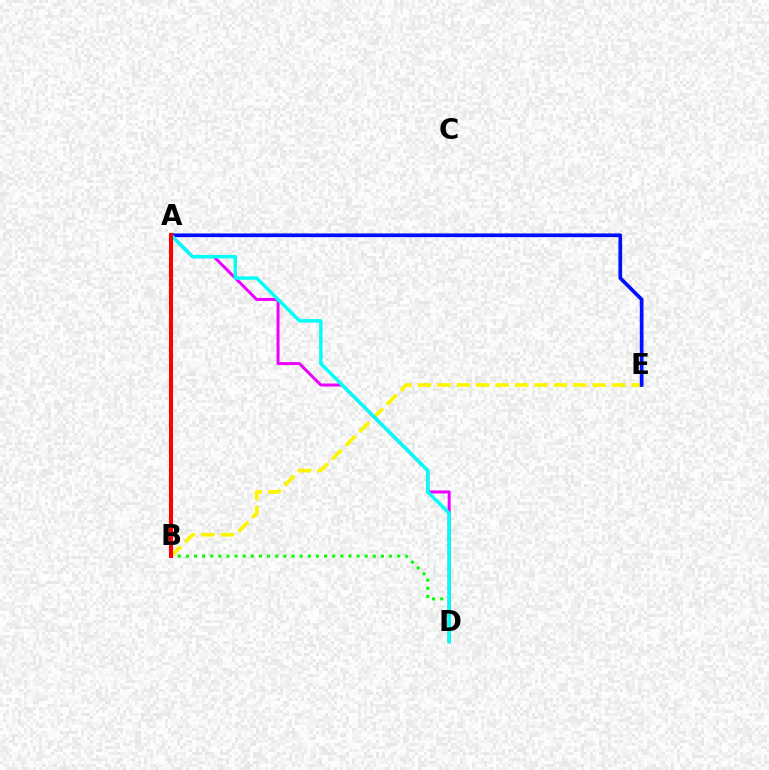{('B', 'E'): [{'color': '#fcf500', 'line_style': 'dashed', 'thickness': 2.64}], ('A', 'E'): [{'color': '#0010ff', 'line_style': 'solid', 'thickness': 2.66}], ('B', 'D'): [{'color': '#08ff00', 'line_style': 'dotted', 'thickness': 2.21}], ('A', 'D'): [{'color': '#ee00ff', 'line_style': 'solid', 'thickness': 2.15}, {'color': '#00fff6', 'line_style': 'solid', 'thickness': 2.48}], ('A', 'B'): [{'color': '#ff0000', 'line_style': 'solid', 'thickness': 2.91}]}